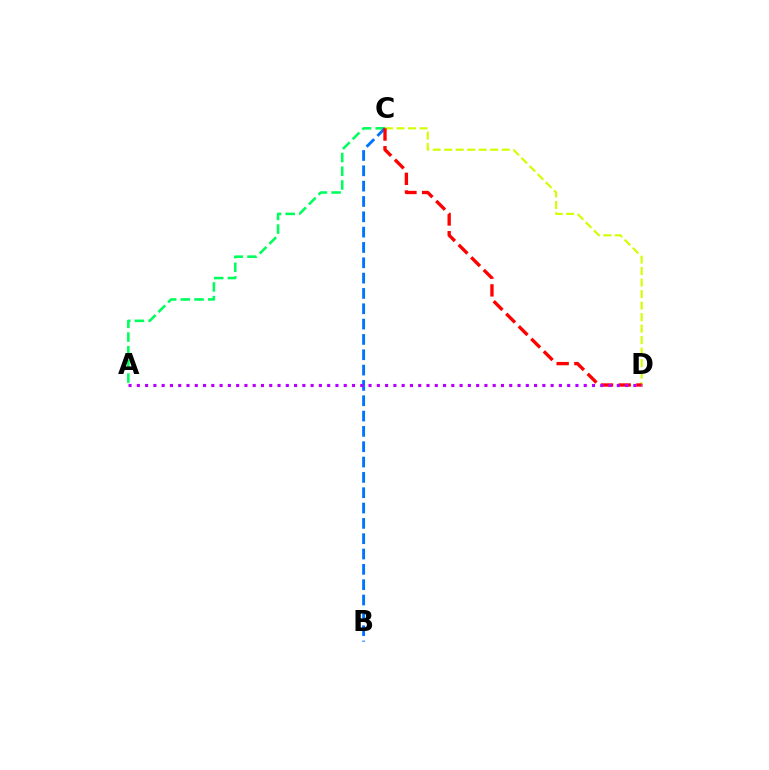{('A', 'C'): [{'color': '#00ff5c', 'line_style': 'dashed', 'thickness': 1.86}], ('B', 'C'): [{'color': '#0074ff', 'line_style': 'dashed', 'thickness': 2.08}], ('C', 'D'): [{'color': '#d1ff00', 'line_style': 'dashed', 'thickness': 1.56}, {'color': '#ff0000', 'line_style': 'dashed', 'thickness': 2.41}], ('A', 'D'): [{'color': '#b900ff', 'line_style': 'dotted', 'thickness': 2.25}]}